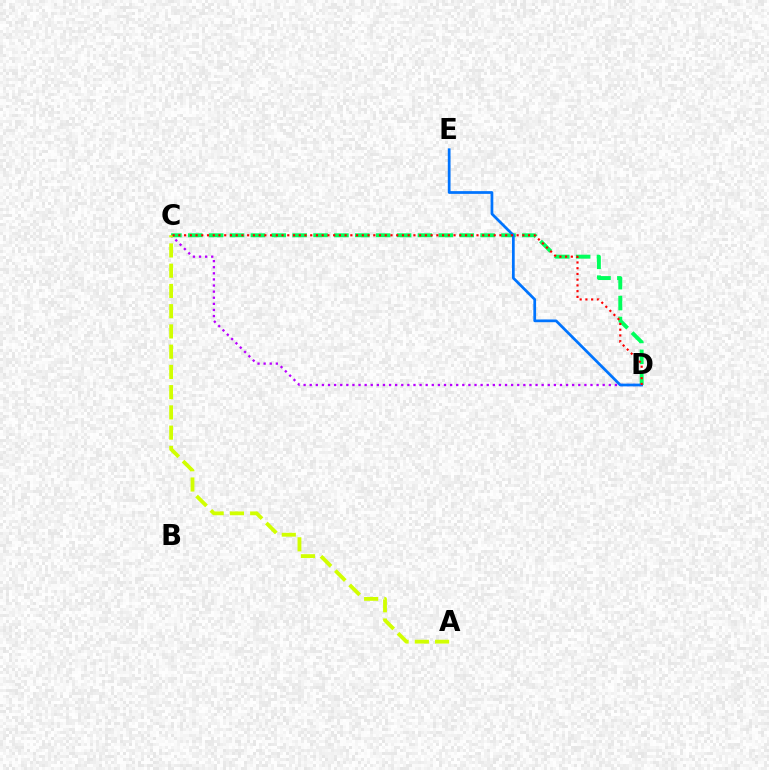{('C', 'D'): [{'color': '#b900ff', 'line_style': 'dotted', 'thickness': 1.66}, {'color': '#00ff5c', 'line_style': 'dashed', 'thickness': 2.84}, {'color': '#ff0000', 'line_style': 'dotted', 'thickness': 1.56}], ('D', 'E'): [{'color': '#0074ff', 'line_style': 'solid', 'thickness': 1.97}], ('A', 'C'): [{'color': '#d1ff00', 'line_style': 'dashed', 'thickness': 2.75}]}